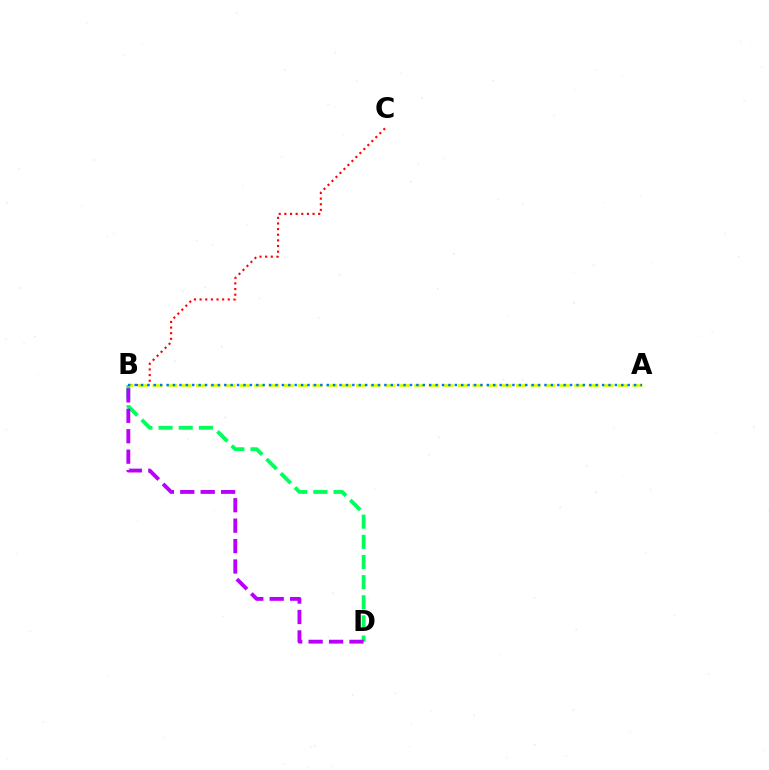{('B', 'D'): [{'color': '#00ff5c', 'line_style': 'dashed', 'thickness': 2.74}, {'color': '#b900ff', 'line_style': 'dashed', 'thickness': 2.77}], ('B', 'C'): [{'color': '#ff0000', 'line_style': 'dotted', 'thickness': 1.53}], ('A', 'B'): [{'color': '#d1ff00', 'line_style': 'dashed', 'thickness': 1.98}, {'color': '#0074ff', 'line_style': 'dotted', 'thickness': 1.74}]}